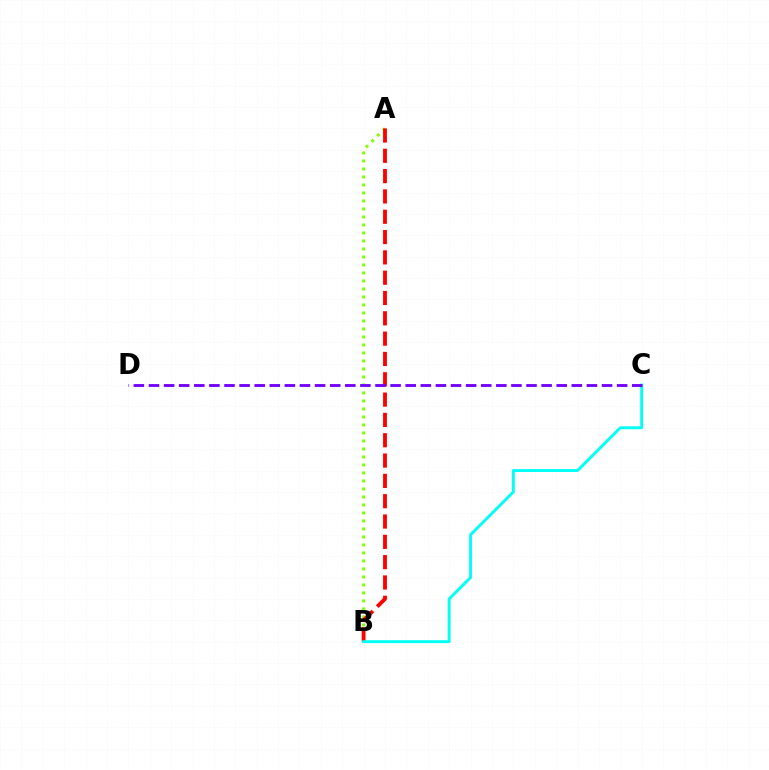{('A', 'B'): [{'color': '#84ff00', 'line_style': 'dotted', 'thickness': 2.17}, {'color': '#ff0000', 'line_style': 'dashed', 'thickness': 2.76}], ('B', 'C'): [{'color': '#00fff6', 'line_style': 'solid', 'thickness': 2.09}], ('C', 'D'): [{'color': '#7200ff', 'line_style': 'dashed', 'thickness': 2.05}]}